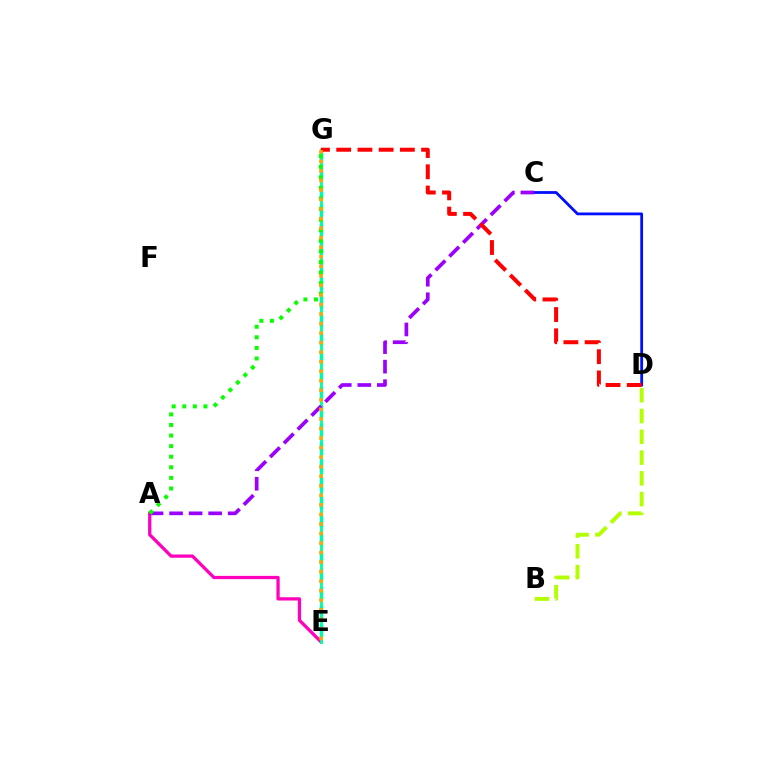{('A', 'E'): [{'color': '#ff00bd', 'line_style': 'solid', 'thickness': 2.35}], ('C', 'D'): [{'color': '#0010ff', 'line_style': 'solid', 'thickness': 2.01}], ('E', 'G'): [{'color': '#00b5ff', 'line_style': 'dashed', 'thickness': 2.47}, {'color': '#00ff9d', 'line_style': 'solid', 'thickness': 2.04}, {'color': '#ffa500', 'line_style': 'dotted', 'thickness': 2.59}], ('A', 'C'): [{'color': '#9b00ff', 'line_style': 'dashed', 'thickness': 2.65}], ('D', 'G'): [{'color': '#ff0000', 'line_style': 'dashed', 'thickness': 2.88}], ('B', 'D'): [{'color': '#b3ff00', 'line_style': 'dashed', 'thickness': 2.82}], ('A', 'G'): [{'color': '#08ff00', 'line_style': 'dotted', 'thickness': 2.87}]}